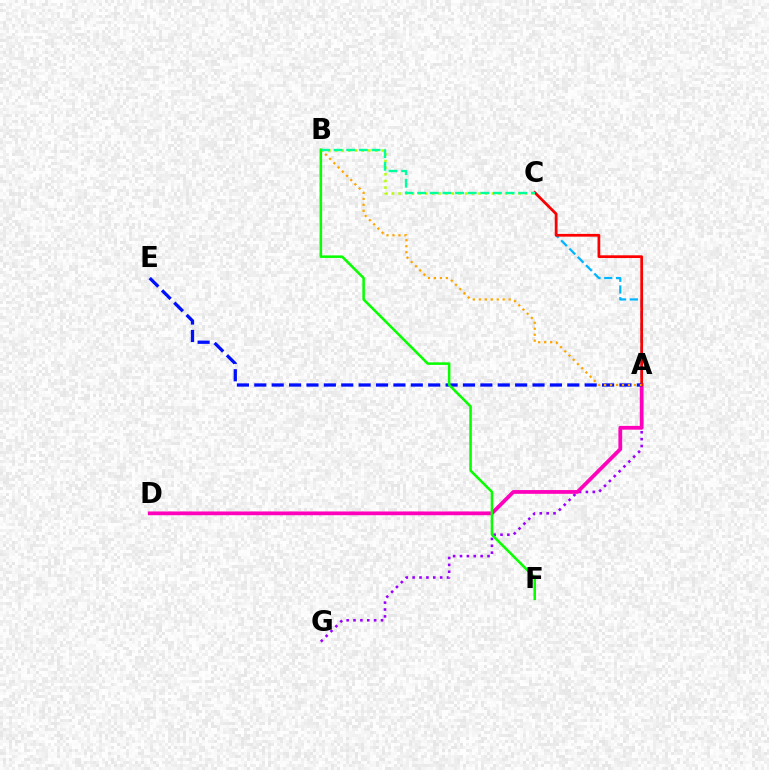{('A', 'C'): [{'color': '#00b5ff', 'line_style': 'dashed', 'thickness': 1.59}, {'color': '#ff0000', 'line_style': 'solid', 'thickness': 1.97}], ('A', 'G'): [{'color': '#9b00ff', 'line_style': 'dotted', 'thickness': 1.87}], ('B', 'C'): [{'color': '#b3ff00', 'line_style': 'dotted', 'thickness': 1.81}, {'color': '#00ff9d', 'line_style': 'dashed', 'thickness': 1.72}], ('A', 'D'): [{'color': '#ff00bd', 'line_style': 'solid', 'thickness': 2.71}], ('A', 'E'): [{'color': '#0010ff', 'line_style': 'dashed', 'thickness': 2.36}], ('A', 'B'): [{'color': '#ffa500', 'line_style': 'dotted', 'thickness': 1.62}], ('B', 'F'): [{'color': '#08ff00', 'line_style': 'solid', 'thickness': 1.83}]}